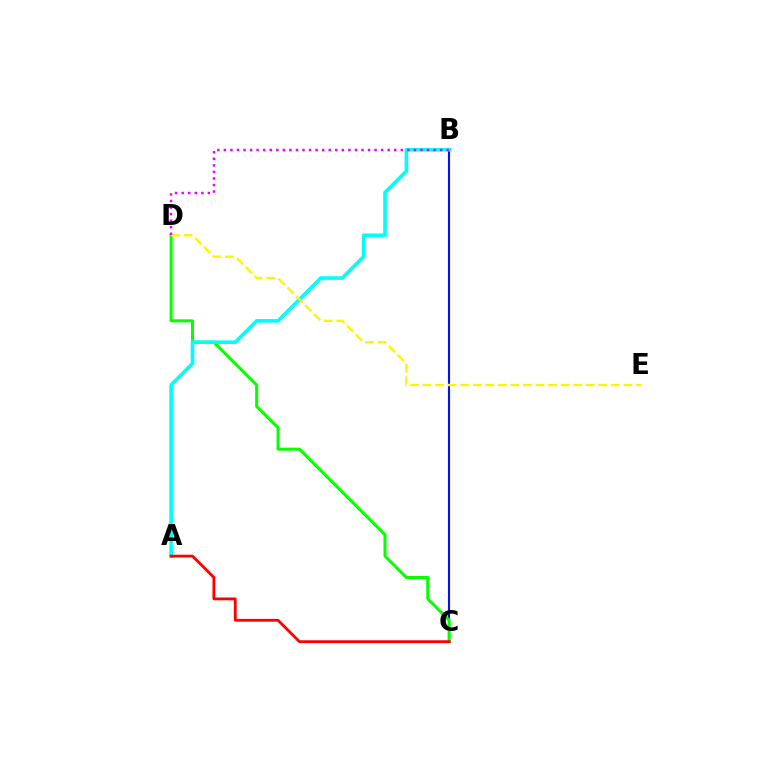{('B', 'C'): [{'color': '#0010ff', 'line_style': 'solid', 'thickness': 1.52}], ('C', 'D'): [{'color': '#08ff00', 'line_style': 'solid', 'thickness': 2.18}], ('A', 'B'): [{'color': '#00fff6', 'line_style': 'solid', 'thickness': 2.6}], ('D', 'E'): [{'color': '#fcf500', 'line_style': 'dashed', 'thickness': 1.7}], ('B', 'D'): [{'color': '#ee00ff', 'line_style': 'dotted', 'thickness': 1.78}], ('A', 'C'): [{'color': '#ff0000', 'line_style': 'solid', 'thickness': 2.03}]}